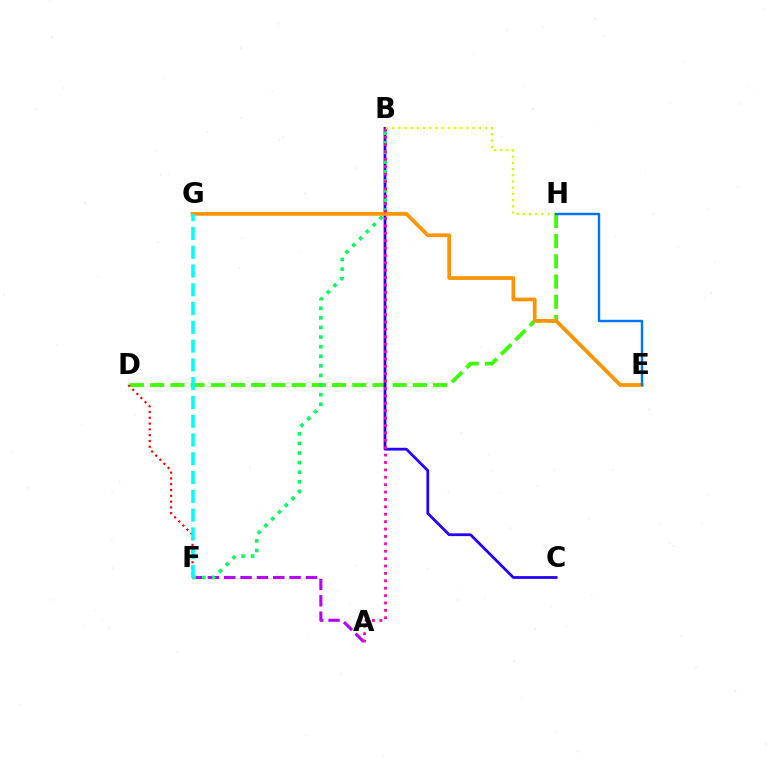{('D', 'H'): [{'color': '#3dff00', 'line_style': 'dashed', 'thickness': 2.75}], ('A', 'F'): [{'color': '#b900ff', 'line_style': 'dashed', 'thickness': 2.22}], ('B', 'C'): [{'color': '#2500ff', 'line_style': 'solid', 'thickness': 2.0}], ('D', 'F'): [{'color': '#ff0000', 'line_style': 'dotted', 'thickness': 1.57}], ('E', 'G'): [{'color': '#ff9400', 'line_style': 'solid', 'thickness': 2.67}], ('B', 'F'): [{'color': '#00ff5c', 'line_style': 'dotted', 'thickness': 2.61}], ('A', 'B'): [{'color': '#ff00ac', 'line_style': 'dotted', 'thickness': 2.01}], ('B', 'H'): [{'color': '#d1ff00', 'line_style': 'dotted', 'thickness': 1.68}], ('E', 'H'): [{'color': '#0074ff', 'line_style': 'solid', 'thickness': 1.75}], ('F', 'G'): [{'color': '#00fff6', 'line_style': 'dashed', 'thickness': 2.55}]}